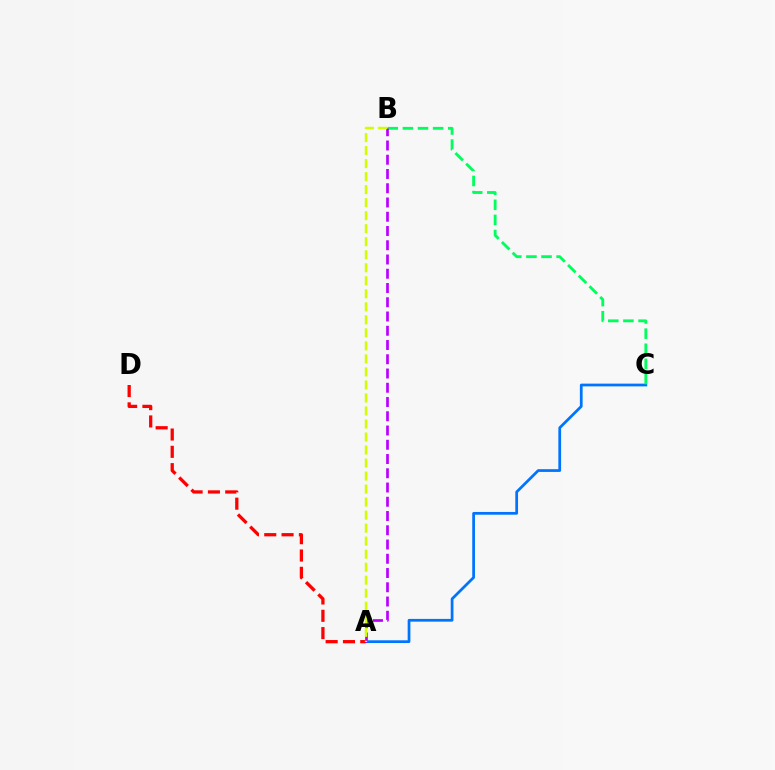{('A', 'C'): [{'color': '#0074ff', 'line_style': 'solid', 'thickness': 1.98}], ('A', 'D'): [{'color': '#ff0000', 'line_style': 'dashed', 'thickness': 2.35}], ('B', 'C'): [{'color': '#00ff5c', 'line_style': 'dashed', 'thickness': 2.05}], ('A', 'B'): [{'color': '#b900ff', 'line_style': 'dashed', 'thickness': 1.94}, {'color': '#d1ff00', 'line_style': 'dashed', 'thickness': 1.77}]}